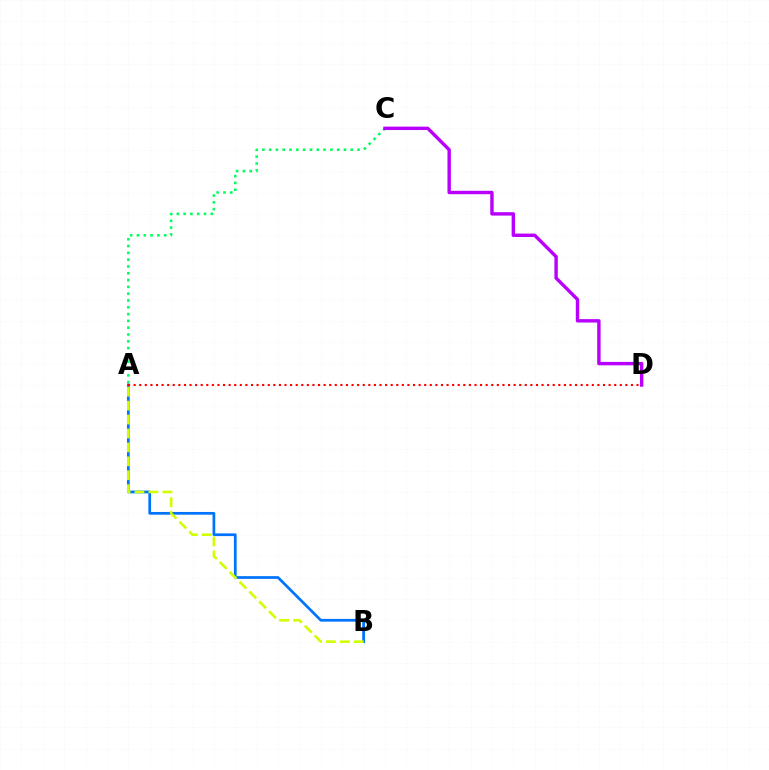{('A', 'C'): [{'color': '#00ff5c', 'line_style': 'dotted', 'thickness': 1.85}], ('A', 'B'): [{'color': '#0074ff', 'line_style': 'solid', 'thickness': 1.97}, {'color': '#d1ff00', 'line_style': 'dashed', 'thickness': 1.89}], ('A', 'D'): [{'color': '#ff0000', 'line_style': 'dotted', 'thickness': 1.52}], ('C', 'D'): [{'color': '#b900ff', 'line_style': 'solid', 'thickness': 2.45}]}